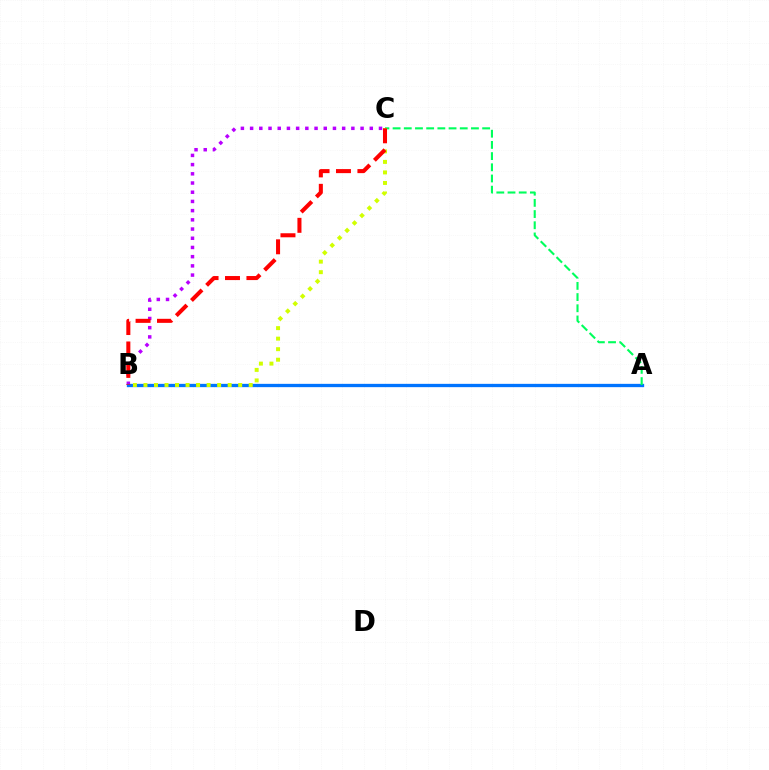{('B', 'C'): [{'color': '#b900ff', 'line_style': 'dotted', 'thickness': 2.5}, {'color': '#d1ff00', 'line_style': 'dotted', 'thickness': 2.86}, {'color': '#ff0000', 'line_style': 'dashed', 'thickness': 2.91}], ('A', 'B'): [{'color': '#0074ff', 'line_style': 'solid', 'thickness': 2.38}], ('A', 'C'): [{'color': '#00ff5c', 'line_style': 'dashed', 'thickness': 1.52}]}